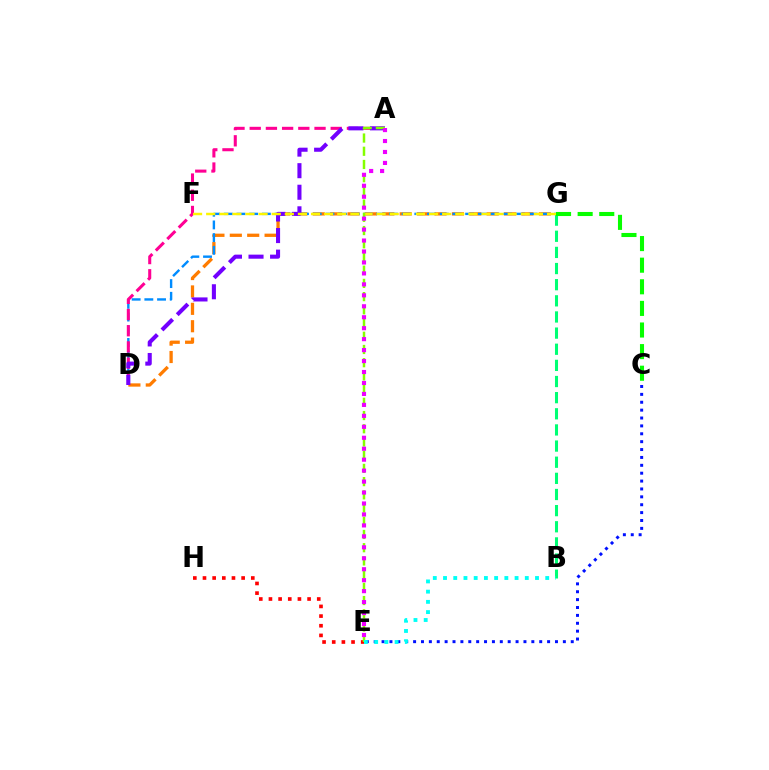{('C', 'E'): [{'color': '#0010ff', 'line_style': 'dotted', 'thickness': 2.14}], ('D', 'G'): [{'color': '#ff7c00', 'line_style': 'dashed', 'thickness': 2.36}, {'color': '#008cff', 'line_style': 'dashed', 'thickness': 1.73}], ('B', 'G'): [{'color': '#00ff74', 'line_style': 'dashed', 'thickness': 2.19}], ('A', 'D'): [{'color': '#ff0094', 'line_style': 'dashed', 'thickness': 2.2}, {'color': '#7200ff', 'line_style': 'dashed', 'thickness': 2.93}], ('F', 'G'): [{'color': '#fcf500', 'line_style': 'dashed', 'thickness': 1.78}], ('E', 'H'): [{'color': '#ff0000', 'line_style': 'dotted', 'thickness': 2.63}], ('A', 'E'): [{'color': '#84ff00', 'line_style': 'dashed', 'thickness': 1.8}, {'color': '#ee00ff', 'line_style': 'dotted', 'thickness': 2.98}], ('C', 'G'): [{'color': '#08ff00', 'line_style': 'dashed', 'thickness': 2.94}], ('B', 'E'): [{'color': '#00fff6', 'line_style': 'dotted', 'thickness': 2.78}]}